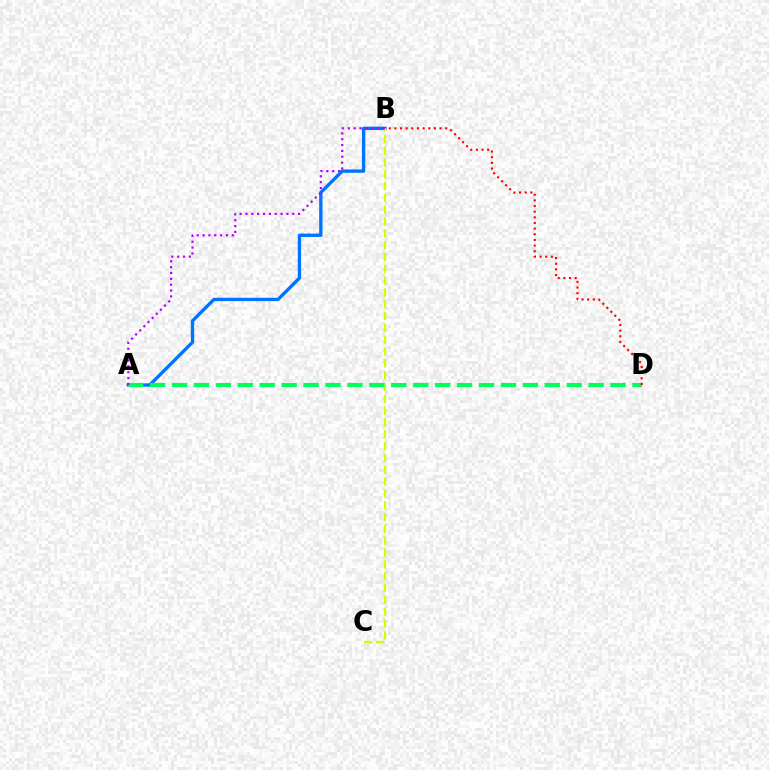{('A', 'B'): [{'color': '#0074ff', 'line_style': 'solid', 'thickness': 2.41}, {'color': '#b900ff', 'line_style': 'dotted', 'thickness': 1.59}], ('B', 'C'): [{'color': '#d1ff00', 'line_style': 'dashed', 'thickness': 1.61}], ('A', 'D'): [{'color': '#00ff5c', 'line_style': 'dashed', 'thickness': 2.98}], ('B', 'D'): [{'color': '#ff0000', 'line_style': 'dotted', 'thickness': 1.53}]}